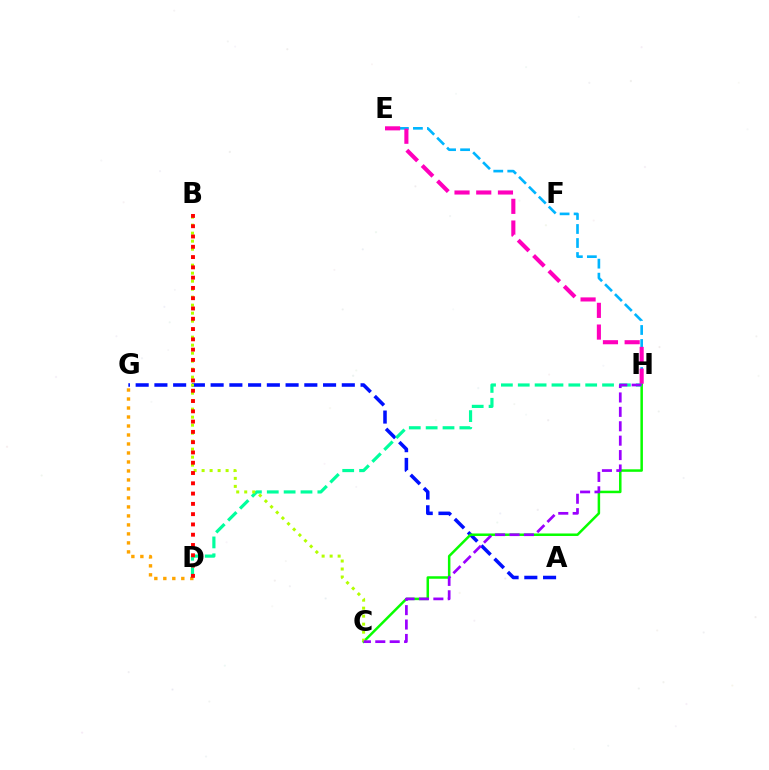{('A', 'G'): [{'color': '#0010ff', 'line_style': 'dashed', 'thickness': 2.55}], ('E', 'H'): [{'color': '#00b5ff', 'line_style': 'dashed', 'thickness': 1.9}, {'color': '#ff00bd', 'line_style': 'dashed', 'thickness': 2.95}], ('C', 'H'): [{'color': '#08ff00', 'line_style': 'solid', 'thickness': 1.8}, {'color': '#9b00ff', 'line_style': 'dashed', 'thickness': 1.96}], ('D', 'H'): [{'color': '#00ff9d', 'line_style': 'dashed', 'thickness': 2.29}], ('B', 'C'): [{'color': '#b3ff00', 'line_style': 'dotted', 'thickness': 2.17}], ('D', 'G'): [{'color': '#ffa500', 'line_style': 'dotted', 'thickness': 2.44}], ('B', 'D'): [{'color': '#ff0000', 'line_style': 'dotted', 'thickness': 2.79}]}